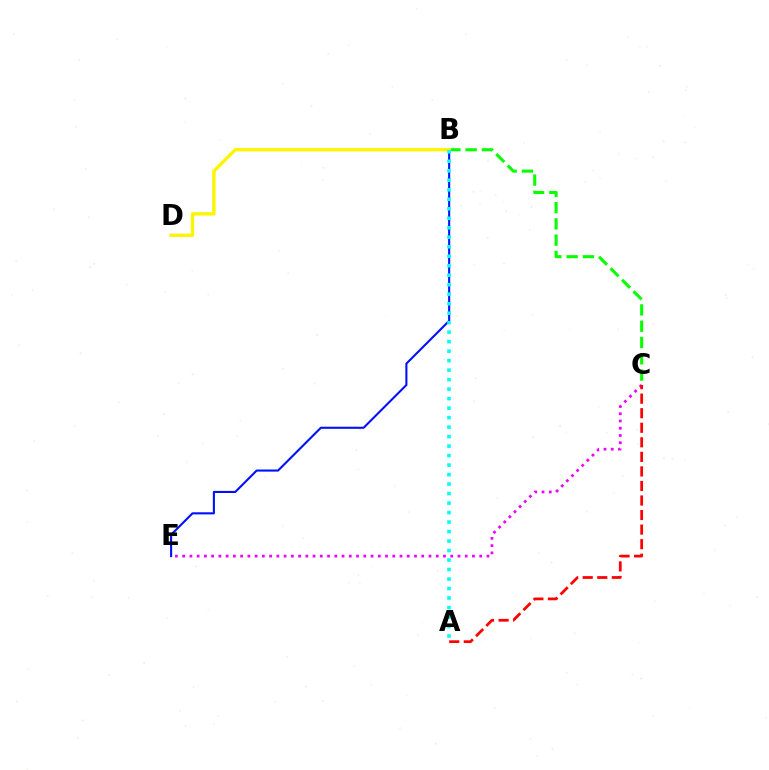{('B', 'E'): [{'color': '#0010ff', 'line_style': 'solid', 'thickness': 1.51}], ('B', 'C'): [{'color': '#08ff00', 'line_style': 'dashed', 'thickness': 2.21}], ('C', 'E'): [{'color': '#ee00ff', 'line_style': 'dotted', 'thickness': 1.97}], ('A', 'C'): [{'color': '#ff0000', 'line_style': 'dashed', 'thickness': 1.98}], ('B', 'D'): [{'color': '#fcf500', 'line_style': 'solid', 'thickness': 2.42}], ('A', 'B'): [{'color': '#00fff6', 'line_style': 'dotted', 'thickness': 2.58}]}